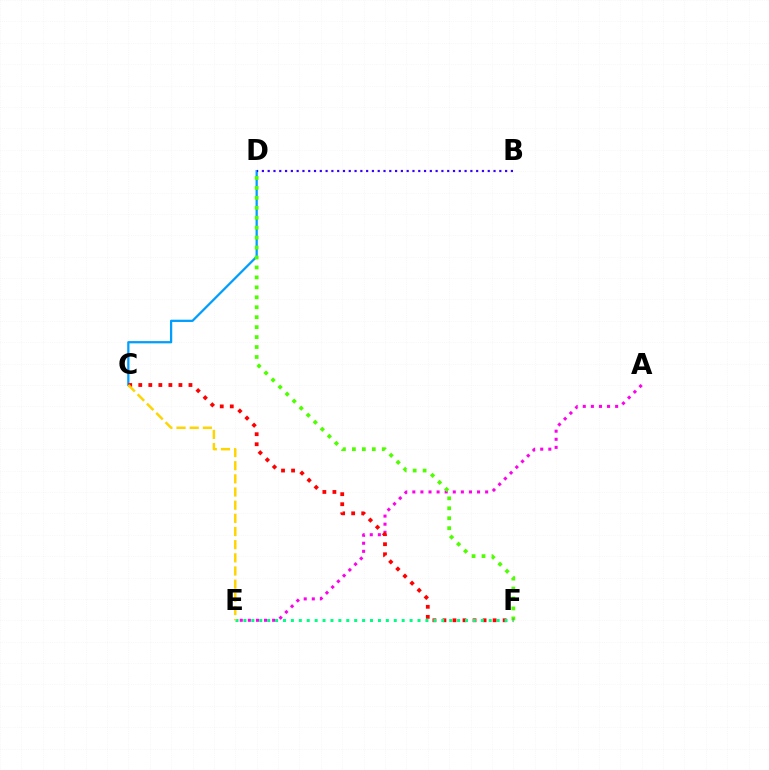{('A', 'E'): [{'color': '#ff00ed', 'line_style': 'dotted', 'thickness': 2.2}], ('C', 'D'): [{'color': '#009eff', 'line_style': 'solid', 'thickness': 1.62}], ('B', 'D'): [{'color': '#3700ff', 'line_style': 'dotted', 'thickness': 1.57}], ('D', 'F'): [{'color': '#4fff00', 'line_style': 'dotted', 'thickness': 2.7}], ('C', 'F'): [{'color': '#ff0000', 'line_style': 'dotted', 'thickness': 2.73}], ('E', 'F'): [{'color': '#00ff86', 'line_style': 'dotted', 'thickness': 2.15}], ('C', 'E'): [{'color': '#ffd500', 'line_style': 'dashed', 'thickness': 1.79}]}